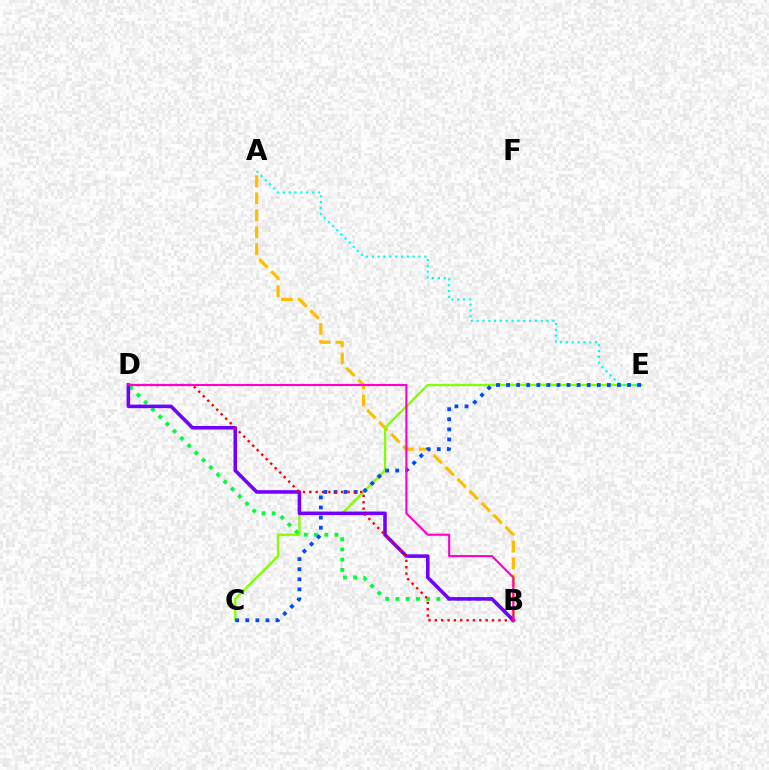{('A', 'B'): [{'color': '#ffbd00', 'line_style': 'dashed', 'thickness': 2.31}], ('C', 'E'): [{'color': '#84ff00', 'line_style': 'solid', 'thickness': 1.69}, {'color': '#004bff', 'line_style': 'dotted', 'thickness': 2.74}], ('B', 'D'): [{'color': '#00ff39', 'line_style': 'dotted', 'thickness': 2.78}, {'color': '#7200ff', 'line_style': 'solid', 'thickness': 2.57}, {'color': '#ff0000', 'line_style': 'dotted', 'thickness': 1.73}, {'color': '#ff00cf', 'line_style': 'solid', 'thickness': 1.53}], ('A', 'E'): [{'color': '#00fff6', 'line_style': 'dotted', 'thickness': 1.58}]}